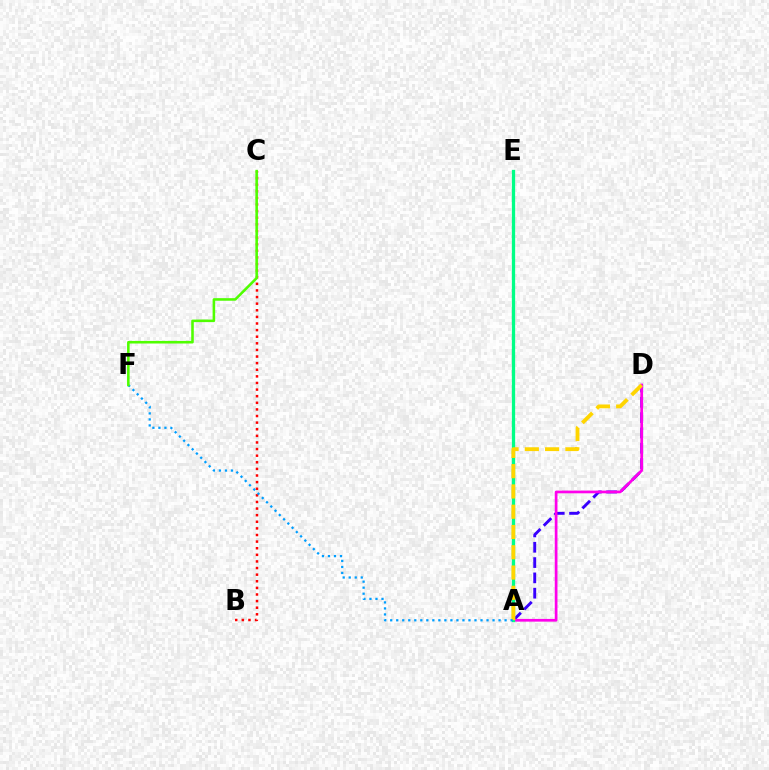{('A', 'D'): [{'color': '#3700ff', 'line_style': 'dashed', 'thickness': 2.08}, {'color': '#ff00ed', 'line_style': 'solid', 'thickness': 1.95}, {'color': '#ffd500', 'line_style': 'dashed', 'thickness': 2.75}], ('A', 'E'): [{'color': '#00ff86', 'line_style': 'solid', 'thickness': 2.37}], ('B', 'C'): [{'color': '#ff0000', 'line_style': 'dotted', 'thickness': 1.8}], ('A', 'F'): [{'color': '#009eff', 'line_style': 'dotted', 'thickness': 1.64}], ('C', 'F'): [{'color': '#4fff00', 'line_style': 'solid', 'thickness': 1.85}]}